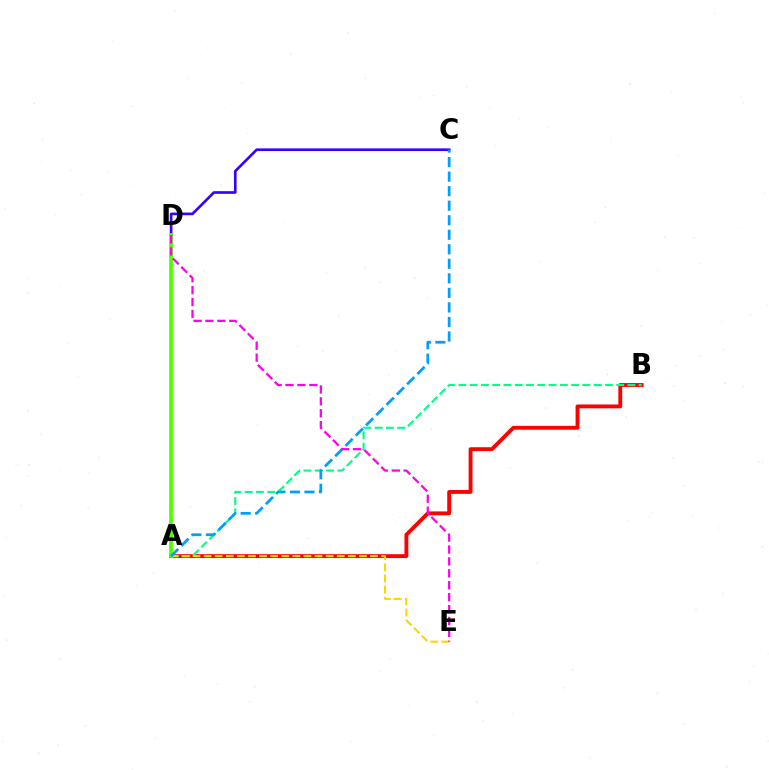{('A', 'B'): [{'color': '#ff0000', 'line_style': 'solid', 'thickness': 2.78}, {'color': '#00ff86', 'line_style': 'dashed', 'thickness': 1.53}], ('C', 'D'): [{'color': '#3700ff', 'line_style': 'solid', 'thickness': 1.92}], ('A', 'E'): [{'color': '#ffd500', 'line_style': 'dashed', 'thickness': 1.51}], ('A', 'D'): [{'color': '#4fff00', 'line_style': 'solid', 'thickness': 2.7}], ('A', 'C'): [{'color': '#009eff', 'line_style': 'dashed', 'thickness': 1.97}], ('D', 'E'): [{'color': '#ff00ed', 'line_style': 'dashed', 'thickness': 1.62}]}